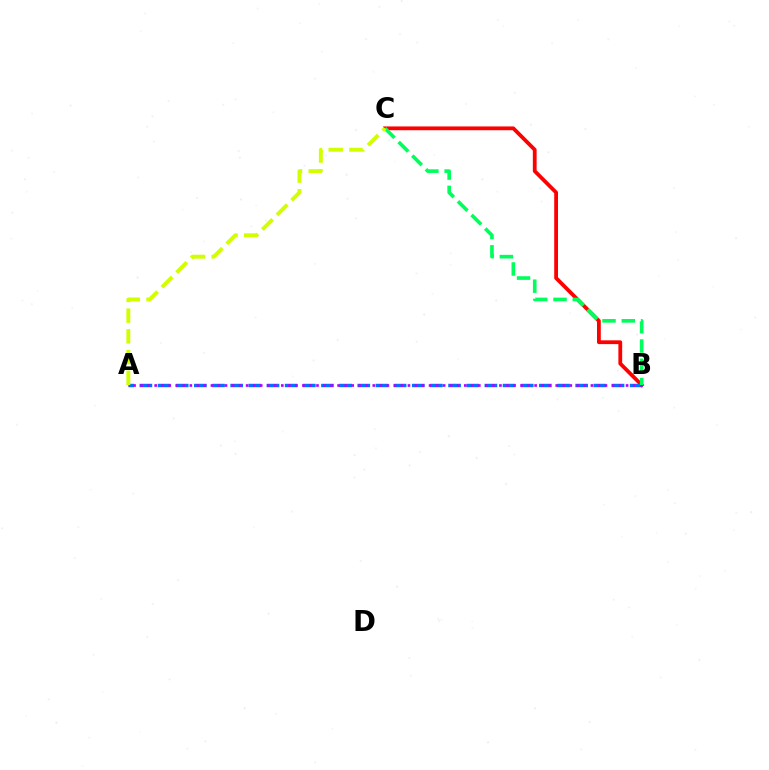{('B', 'C'): [{'color': '#ff0000', 'line_style': 'solid', 'thickness': 2.73}, {'color': '#00ff5c', 'line_style': 'dashed', 'thickness': 2.62}], ('A', 'B'): [{'color': '#0074ff', 'line_style': 'dashed', 'thickness': 2.47}, {'color': '#b900ff', 'line_style': 'dotted', 'thickness': 1.91}], ('A', 'C'): [{'color': '#d1ff00', 'line_style': 'dashed', 'thickness': 2.81}]}